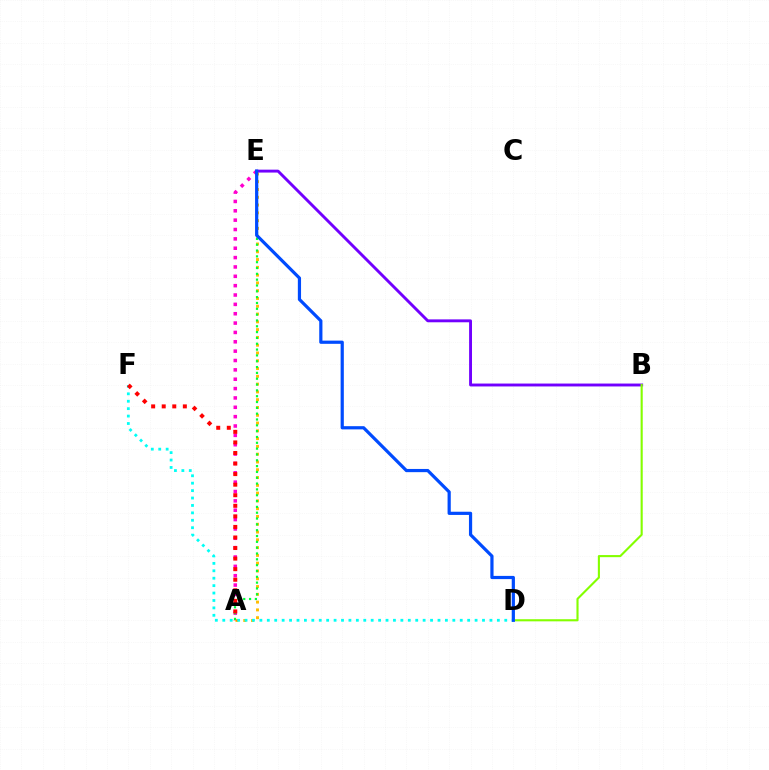{('A', 'E'): [{'color': '#ff00cf', 'line_style': 'dotted', 'thickness': 2.54}, {'color': '#ffbd00', 'line_style': 'dotted', 'thickness': 2.12}, {'color': '#00ff39', 'line_style': 'dotted', 'thickness': 1.58}], ('D', 'F'): [{'color': '#00fff6', 'line_style': 'dotted', 'thickness': 2.02}], ('A', 'F'): [{'color': '#ff0000', 'line_style': 'dotted', 'thickness': 2.87}], ('B', 'E'): [{'color': '#7200ff', 'line_style': 'solid', 'thickness': 2.09}], ('B', 'D'): [{'color': '#84ff00', 'line_style': 'solid', 'thickness': 1.52}], ('D', 'E'): [{'color': '#004bff', 'line_style': 'solid', 'thickness': 2.31}]}